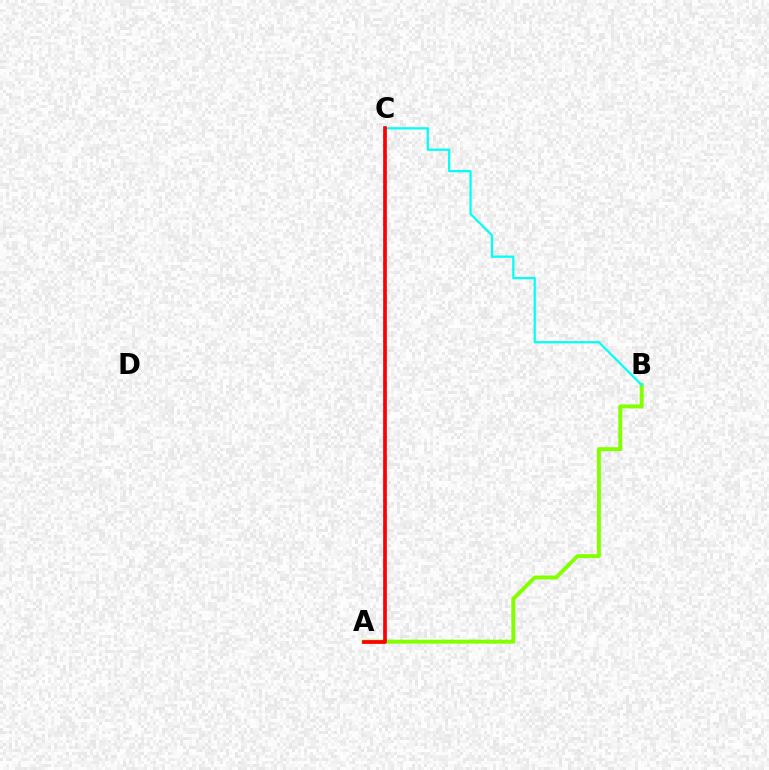{('A', 'B'): [{'color': '#84ff00', 'line_style': 'solid', 'thickness': 2.83}], ('A', 'C'): [{'color': '#7200ff', 'line_style': 'solid', 'thickness': 1.61}, {'color': '#ff0000', 'line_style': 'solid', 'thickness': 2.63}], ('B', 'C'): [{'color': '#00fff6', 'line_style': 'solid', 'thickness': 1.6}]}